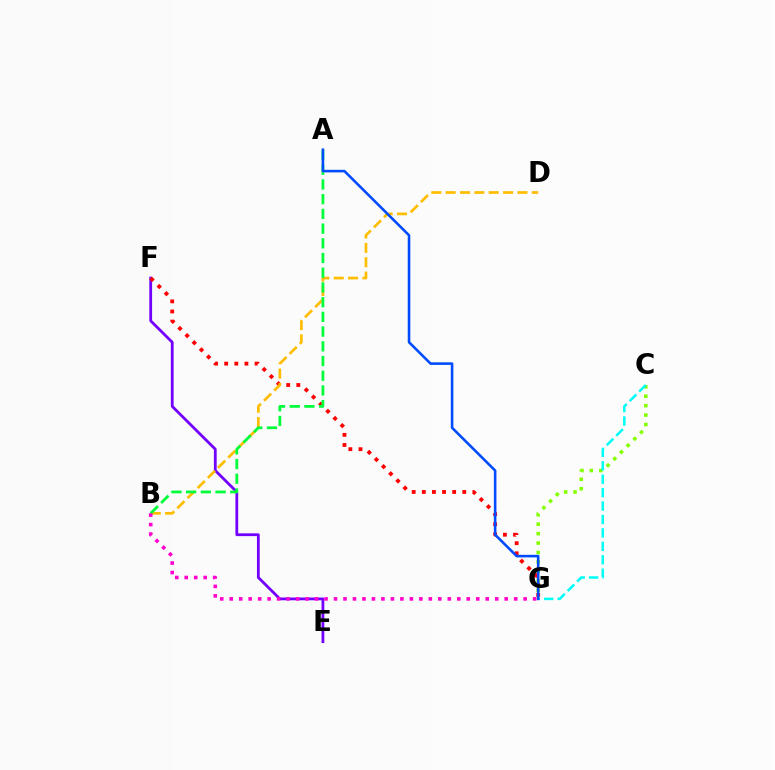{('E', 'F'): [{'color': '#7200ff', 'line_style': 'solid', 'thickness': 2.0}], ('C', 'G'): [{'color': '#84ff00', 'line_style': 'dotted', 'thickness': 2.56}, {'color': '#00fff6', 'line_style': 'dashed', 'thickness': 1.82}], ('F', 'G'): [{'color': '#ff0000', 'line_style': 'dotted', 'thickness': 2.75}], ('B', 'D'): [{'color': '#ffbd00', 'line_style': 'dashed', 'thickness': 1.95}], ('A', 'B'): [{'color': '#00ff39', 'line_style': 'dashed', 'thickness': 2.0}], ('A', 'G'): [{'color': '#004bff', 'line_style': 'solid', 'thickness': 1.86}], ('B', 'G'): [{'color': '#ff00cf', 'line_style': 'dotted', 'thickness': 2.58}]}